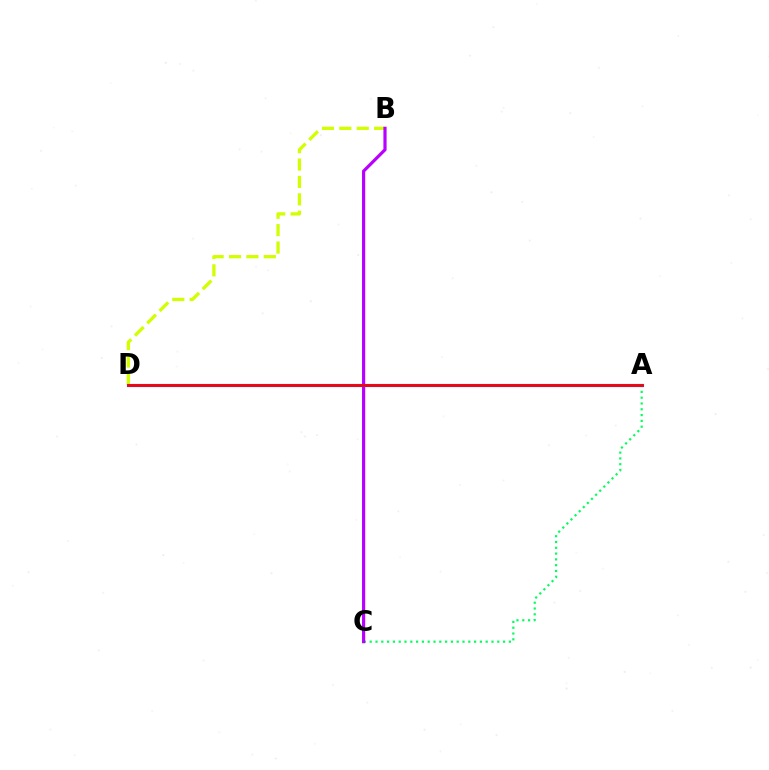{('A', 'C'): [{'color': '#00ff5c', 'line_style': 'dotted', 'thickness': 1.58}], ('B', 'D'): [{'color': '#d1ff00', 'line_style': 'dashed', 'thickness': 2.36}], ('B', 'C'): [{'color': '#b900ff', 'line_style': 'solid', 'thickness': 2.29}], ('A', 'D'): [{'color': '#0074ff', 'line_style': 'solid', 'thickness': 2.26}, {'color': '#ff0000', 'line_style': 'solid', 'thickness': 1.93}]}